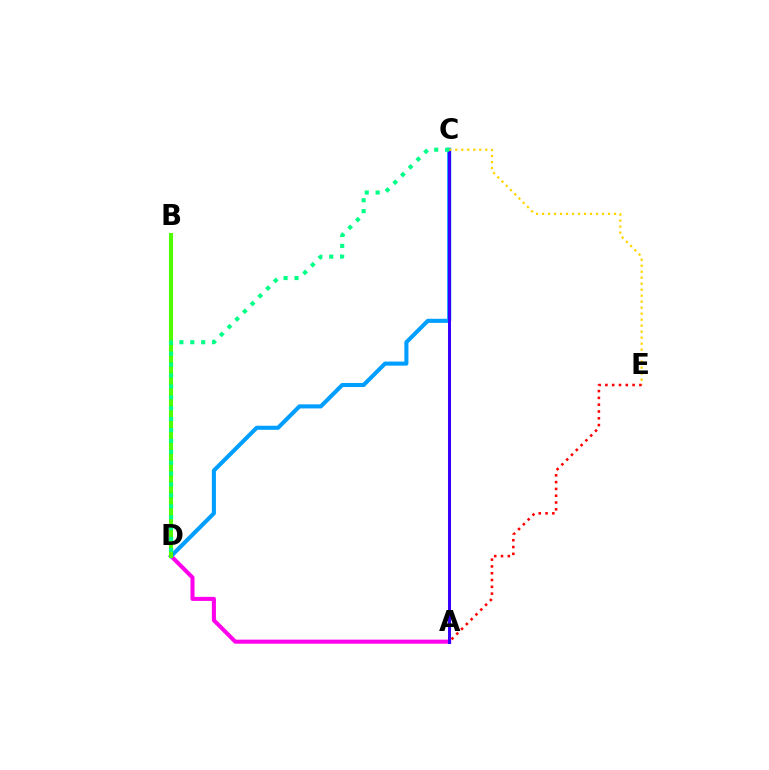{('A', 'D'): [{'color': '#ff00ed', 'line_style': 'solid', 'thickness': 2.92}], ('C', 'D'): [{'color': '#009eff', 'line_style': 'solid', 'thickness': 2.94}, {'color': '#00ff86', 'line_style': 'dotted', 'thickness': 2.96}], ('A', 'C'): [{'color': '#3700ff', 'line_style': 'solid', 'thickness': 2.18}], ('C', 'E'): [{'color': '#ffd500', 'line_style': 'dotted', 'thickness': 1.63}], ('B', 'D'): [{'color': '#4fff00', 'line_style': 'solid', 'thickness': 2.94}], ('A', 'E'): [{'color': '#ff0000', 'line_style': 'dotted', 'thickness': 1.85}]}